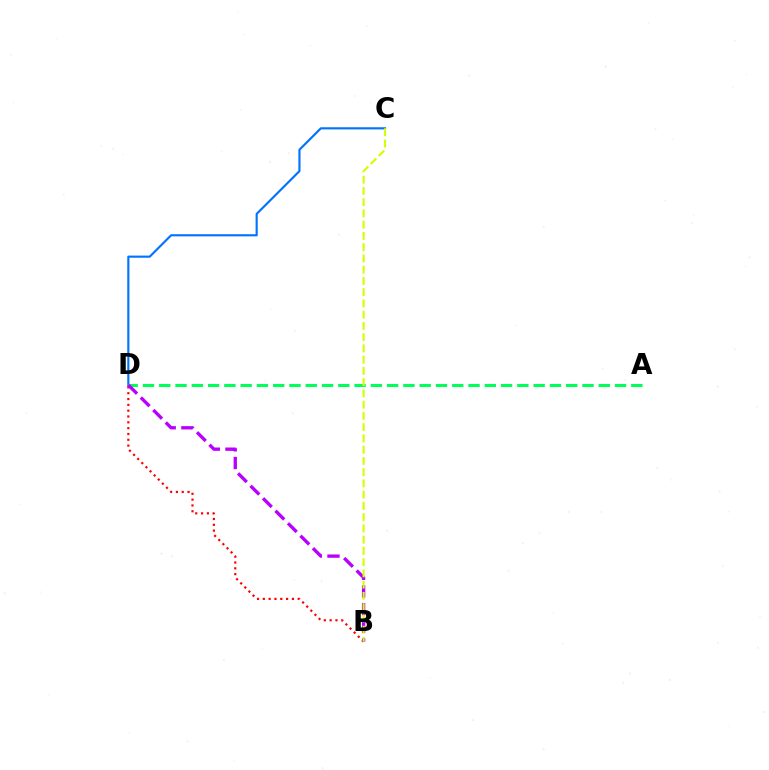{('C', 'D'): [{'color': '#0074ff', 'line_style': 'solid', 'thickness': 1.54}], ('A', 'D'): [{'color': '#00ff5c', 'line_style': 'dashed', 'thickness': 2.21}], ('B', 'D'): [{'color': '#ff0000', 'line_style': 'dotted', 'thickness': 1.58}, {'color': '#b900ff', 'line_style': 'dashed', 'thickness': 2.4}], ('B', 'C'): [{'color': '#d1ff00', 'line_style': 'dashed', 'thickness': 1.53}]}